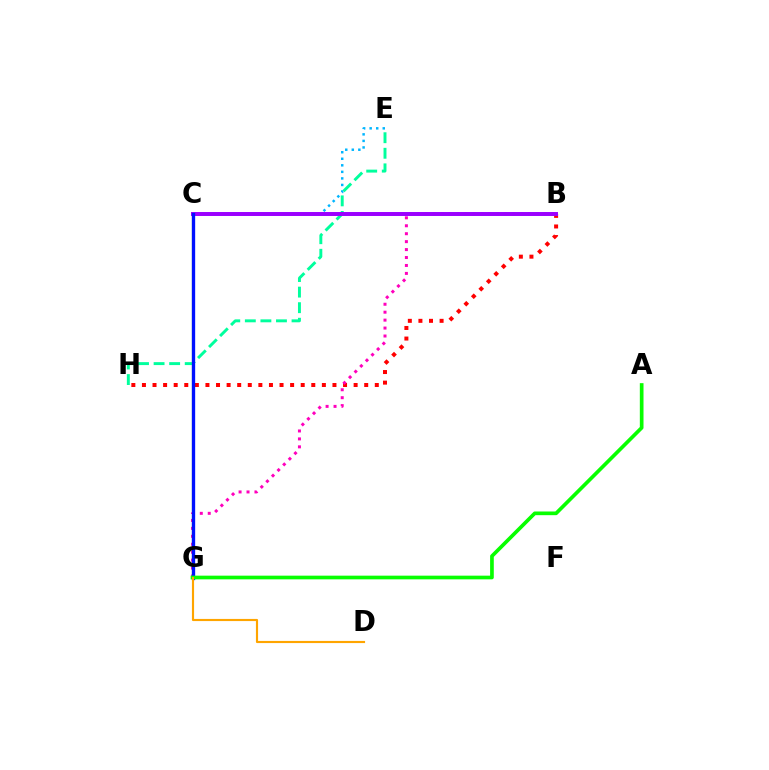{('B', 'H'): [{'color': '#ff0000', 'line_style': 'dotted', 'thickness': 2.88}], ('B', 'G'): [{'color': '#ff00bd', 'line_style': 'dotted', 'thickness': 2.16}], ('C', 'E'): [{'color': '#00b5ff', 'line_style': 'dotted', 'thickness': 1.78}], ('E', 'H'): [{'color': '#00ff9d', 'line_style': 'dashed', 'thickness': 2.11}], ('C', 'G'): [{'color': '#b3ff00', 'line_style': 'solid', 'thickness': 1.59}, {'color': '#0010ff', 'line_style': 'solid', 'thickness': 2.4}], ('B', 'C'): [{'color': '#9b00ff', 'line_style': 'solid', 'thickness': 2.85}], ('A', 'G'): [{'color': '#08ff00', 'line_style': 'solid', 'thickness': 2.65}], ('D', 'G'): [{'color': '#ffa500', 'line_style': 'solid', 'thickness': 1.55}]}